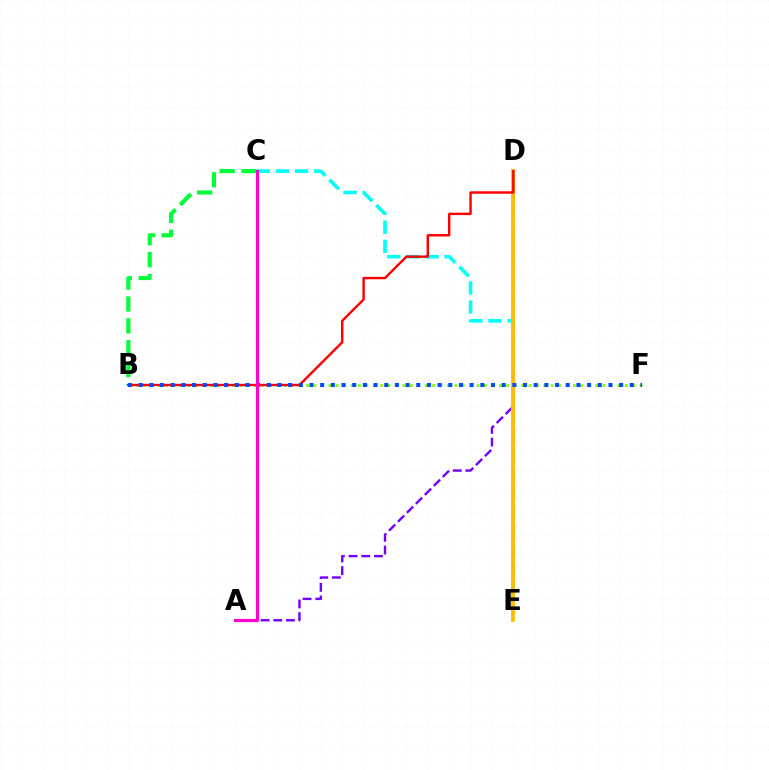{('B', 'C'): [{'color': '#00ff39', 'line_style': 'dashed', 'thickness': 2.98}], ('A', 'D'): [{'color': '#7200ff', 'line_style': 'dashed', 'thickness': 1.72}], ('C', 'E'): [{'color': '#00fff6', 'line_style': 'dashed', 'thickness': 2.59}], ('D', 'E'): [{'color': '#ffbd00', 'line_style': 'solid', 'thickness': 2.75}], ('B', 'F'): [{'color': '#84ff00', 'line_style': 'dotted', 'thickness': 2.01}, {'color': '#004bff', 'line_style': 'dotted', 'thickness': 2.9}], ('B', 'D'): [{'color': '#ff0000', 'line_style': 'solid', 'thickness': 1.74}], ('A', 'C'): [{'color': '#ff00cf', 'line_style': 'solid', 'thickness': 2.27}]}